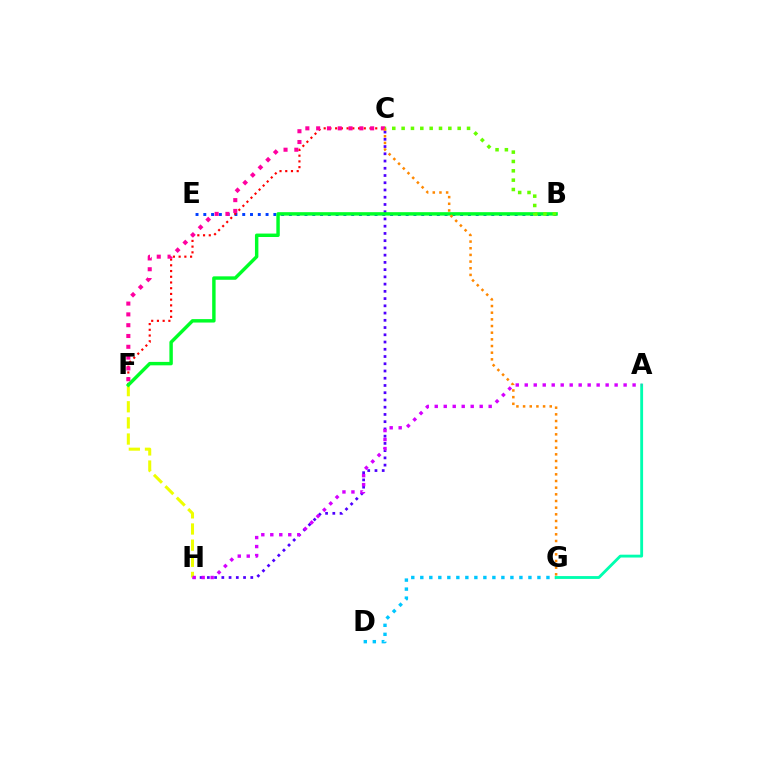{('B', 'E'): [{'color': '#003fff', 'line_style': 'dotted', 'thickness': 2.11}], ('C', 'H'): [{'color': '#4f00ff', 'line_style': 'dotted', 'thickness': 1.97}], ('D', 'G'): [{'color': '#00c7ff', 'line_style': 'dotted', 'thickness': 2.45}], ('C', 'F'): [{'color': '#ff0000', 'line_style': 'dotted', 'thickness': 1.56}, {'color': '#ff00a0', 'line_style': 'dotted', 'thickness': 2.93}], ('F', 'H'): [{'color': '#eeff00', 'line_style': 'dashed', 'thickness': 2.19}], ('B', 'F'): [{'color': '#00ff27', 'line_style': 'solid', 'thickness': 2.47}], ('B', 'C'): [{'color': '#66ff00', 'line_style': 'dotted', 'thickness': 2.54}], ('C', 'G'): [{'color': '#ff8800', 'line_style': 'dotted', 'thickness': 1.81}], ('A', 'G'): [{'color': '#00ffaf', 'line_style': 'solid', 'thickness': 2.05}], ('A', 'H'): [{'color': '#d600ff', 'line_style': 'dotted', 'thickness': 2.44}]}